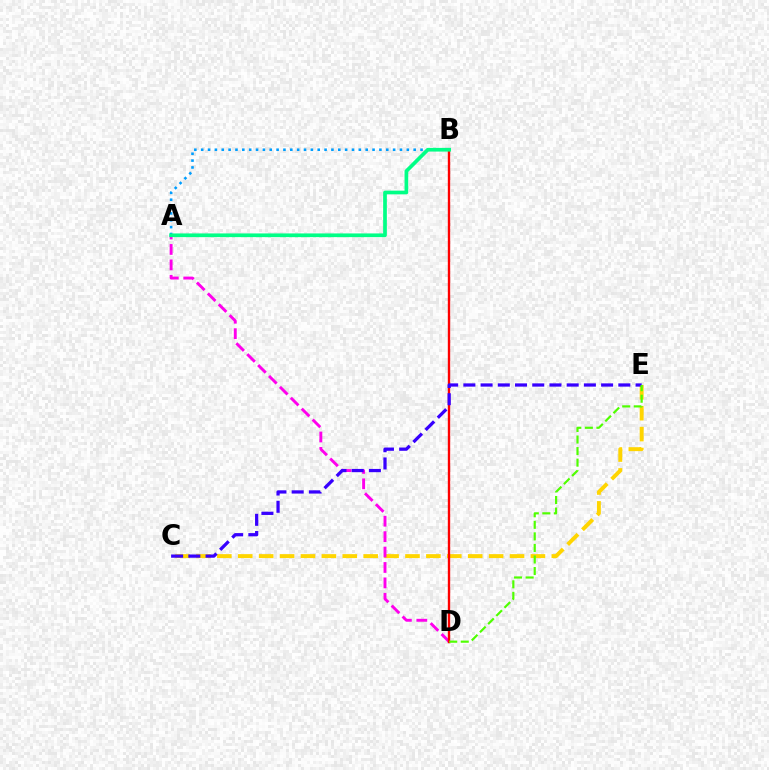{('C', 'E'): [{'color': '#ffd500', 'line_style': 'dashed', 'thickness': 2.84}, {'color': '#3700ff', 'line_style': 'dashed', 'thickness': 2.34}], ('A', 'B'): [{'color': '#009eff', 'line_style': 'dotted', 'thickness': 1.86}, {'color': '#00ff86', 'line_style': 'solid', 'thickness': 2.66}], ('A', 'D'): [{'color': '#ff00ed', 'line_style': 'dashed', 'thickness': 2.09}], ('B', 'D'): [{'color': '#ff0000', 'line_style': 'solid', 'thickness': 1.71}], ('D', 'E'): [{'color': '#4fff00', 'line_style': 'dashed', 'thickness': 1.57}]}